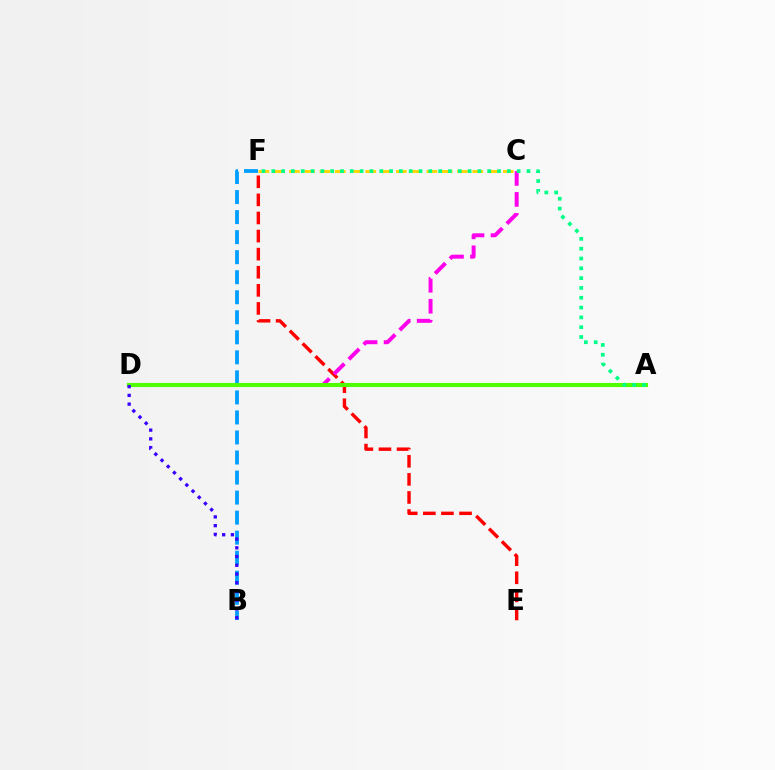{('C', 'F'): [{'color': '#ffd500', 'line_style': 'dashed', 'thickness': 2.08}], ('B', 'F'): [{'color': '#009eff', 'line_style': 'dashed', 'thickness': 2.72}], ('E', 'F'): [{'color': '#ff0000', 'line_style': 'dashed', 'thickness': 2.46}], ('C', 'D'): [{'color': '#ff00ed', 'line_style': 'dashed', 'thickness': 2.85}], ('A', 'D'): [{'color': '#4fff00', 'line_style': 'solid', 'thickness': 2.94}], ('B', 'D'): [{'color': '#3700ff', 'line_style': 'dotted', 'thickness': 2.37}], ('A', 'F'): [{'color': '#00ff86', 'line_style': 'dotted', 'thickness': 2.67}]}